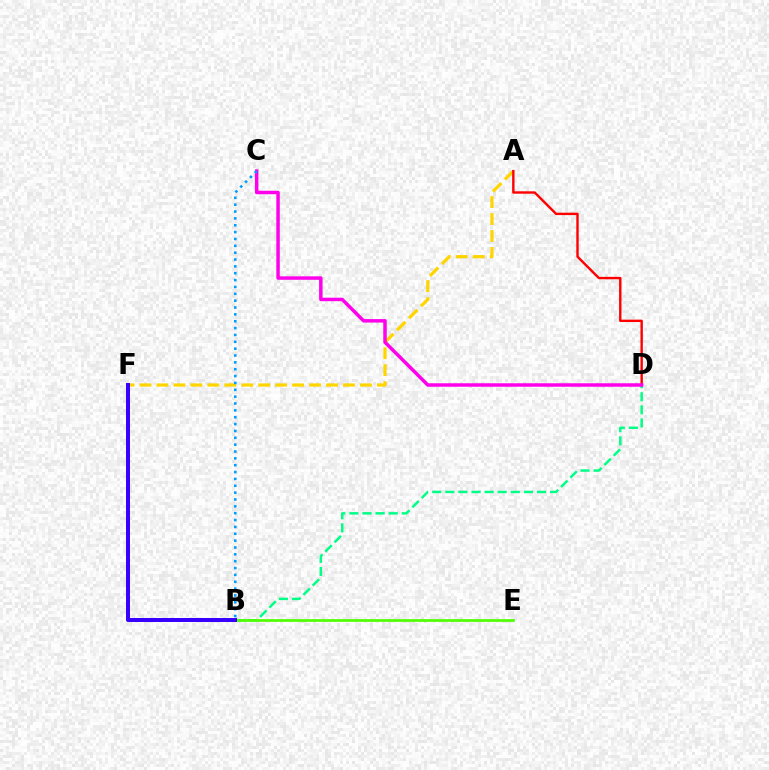{('A', 'F'): [{'color': '#ffd500', 'line_style': 'dashed', 'thickness': 2.3}], ('A', 'D'): [{'color': '#ff0000', 'line_style': 'solid', 'thickness': 1.73}], ('B', 'D'): [{'color': '#00ff86', 'line_style': 'dashed', 'thickness': 1.78}], ('C', 'D'): [{'color': '#ff00ed', 'line_style': 'solid', 'thickness': 2.5}], ('B', 'C'): [{'color': '#009eff', 'line_style': 'dotted', 'thickness': 1.86}], ('B', 'E'): [{'color': '#4fff00', 'line_style': 'solid', 'thickness': 1.94}], ('B', 'F'): [{'color': '#3700ff', 'line_style': 'solid', 'thickness': 2.87}]}